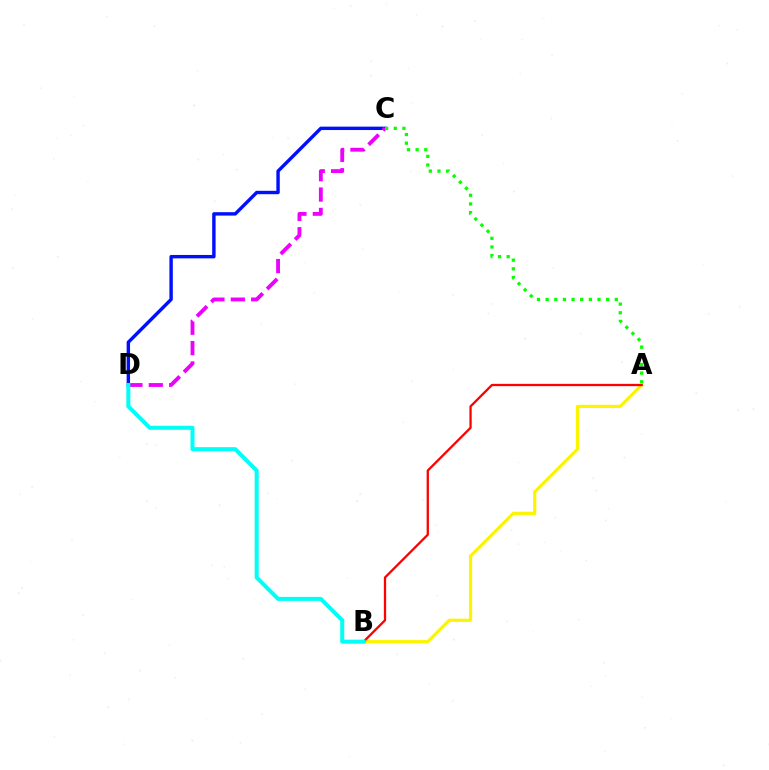{('A', 'B'): [{'color': '#fcf500', 'line_style': 'solid', 'thickness': 2.3}, {'color': '#ff0000', 'line_style': 'solid', 'thickness': 1.64}], ('C', 'D'): [{'color': '#0010ff', 'line_style': 'solid', 'thickness': 2.45}, {'color': '#ee00ff', 'line_style': 'dashed', 'thickness': 2.77}], ('B', 'D'): [{'color': '#00fff6', 'line_style': 'solid', 'thickness': 2.89}], ('A', 'C'): [{'color': '#08ff00', 'line_style': 'dotted', 'thickness': 2.35}]}